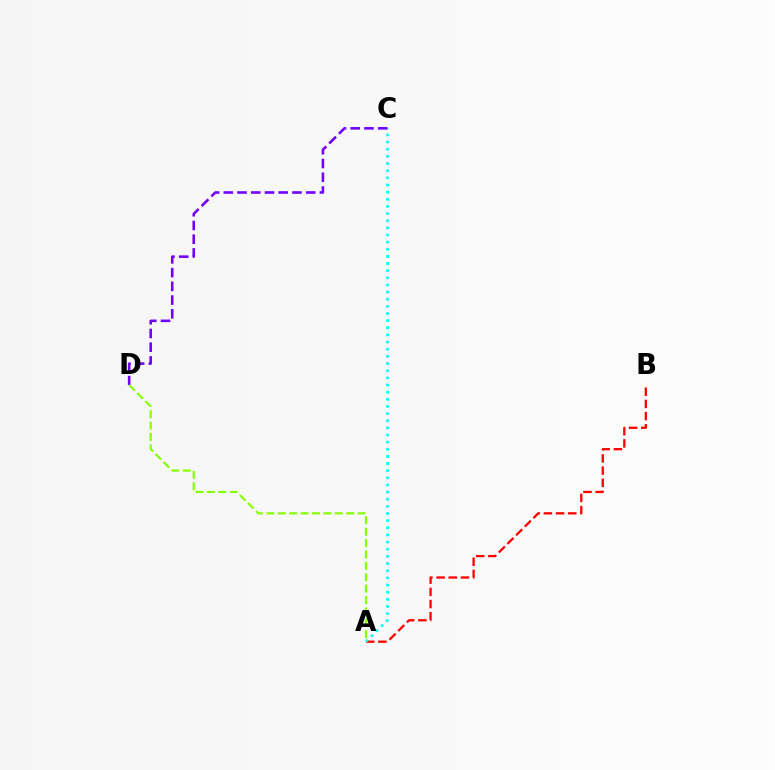{('A', 'B'): [{'color': '#ff0000', 'line_style': 'dashed', 'thickness': 1.66}], ('A', 'C'): [{'color': '#00fff6', 'line_style': 'dotted', 'thickness': 1.94}], ('C', 'D'): [{'color': '#7200ff', 'line_style': 'dashed', 'thickness': 1.87}], ('A', 'D'): [{'color': '#84ff00', 'line_style': 'dashed', 'thickness': 1.55}]}